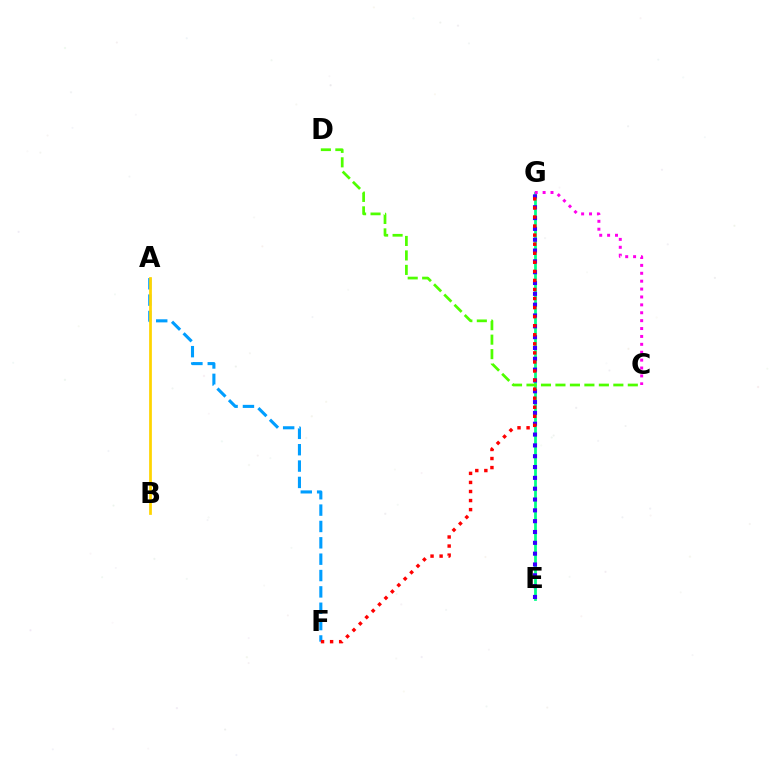{('A', 'F'): [{'color': '#009eff', 'line_style': 'dashed', 'thickness': 2.22}], ('E', 'G'): [{'color': '#00ff86', 'line_style': 'solid', 'thickness': 1.99}, {'color': '#3700ff', 'line_style': 'dotted', 'thickness': 2.94}], ('C', 'D'): [{'color': '#4fff00', 'line_style': 'dashed', 'thickness': 1.97}], ('A', 'B'): [{'color': '#ffd500', 'line_style': 'solid', 'thickness': 1.97}], ('C', 'G'): [{'color': '#ff00ed', 'line_style': 'dotted', 'thickness': 2.15}], ('F', 'G'): [{'color': '#ff0000', 'line_style': 'dotted', 'thickness': 2.46}]}